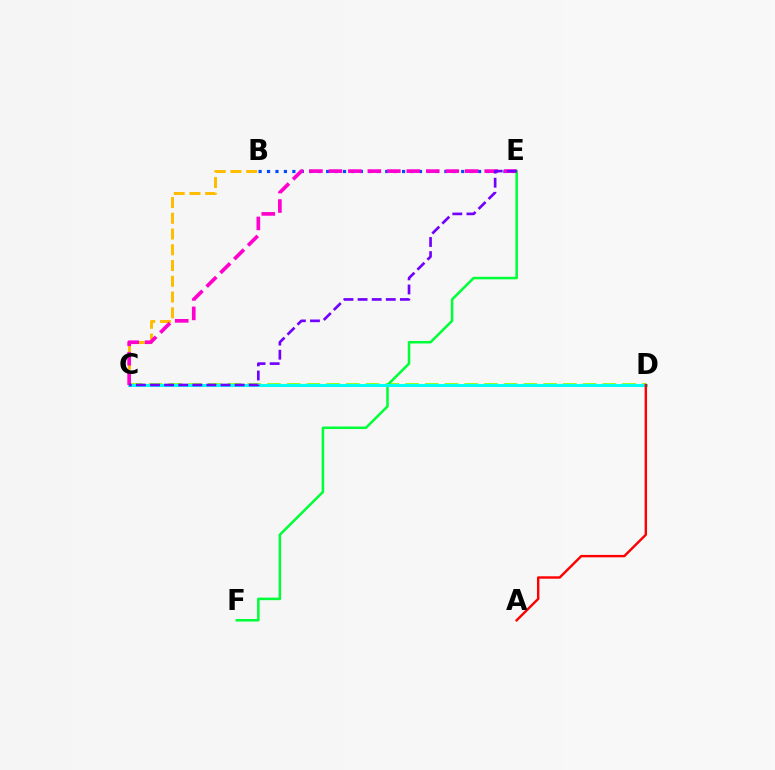{('C', 'D'): [{'color': '#84ff00', 'line_style': 'dashed', 'thickness': 2.68}, {'color': '#00fff6', 'line_style': 'solid', 'thickness': 2.15}], ('E', 'F'): [{'color': '#00ff39', 'line_style': 'solid', 'thickness': 1.83}], ('B', 'E'): [{'color': '#004bff', 'line_style': 'dotted', 'thickness': 2.29}], ('B', 'C'): [{'color': '#ffbd00', 'line_style': 'dashed', 'thickness': 2.14}], ('C', 'E'): [{'color': '#ff00cf', 'line_style': 'dashed', 'thickness': 2.65}, {'color': '#7200ff', 'line_style': 'dashed', 'thickness': 1.92}], ('A', 'D'): [{'color': '#ff0000', 'line_style': 'solid', 'thickness': 1.74}]}